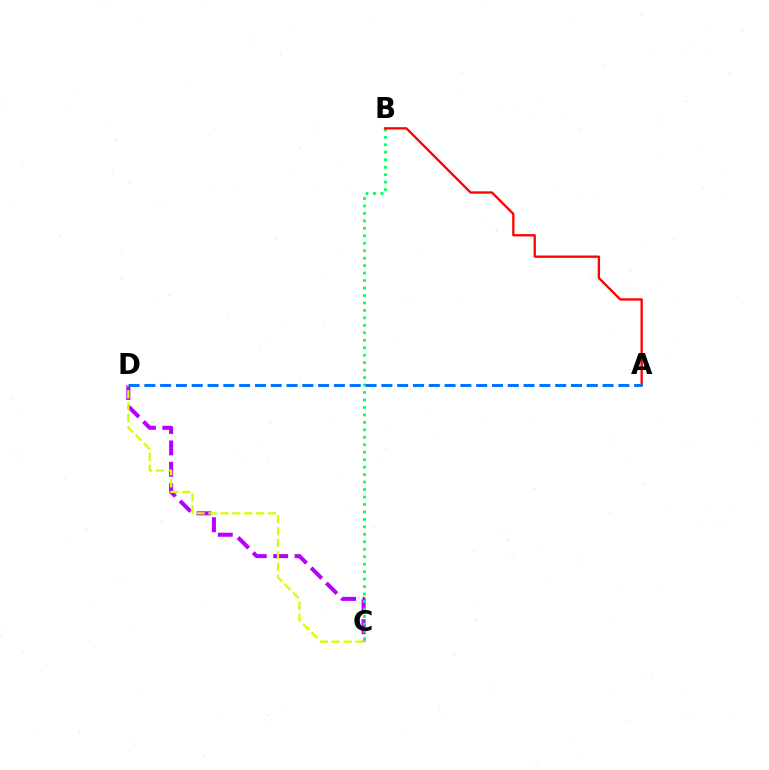{('C', 'D'): [{'color': '#b900ff', 'line_style': 'dashed', 'thickness': 2.91}, {'color': '#d1ff00', 'line_style': 'dashed', 'thickness': 1.62}], ('B', 'C'): [{'color': '#00ff5c', 'line_style': 'dotted', 'thickness': 2.03}], ('A', 'B'): [{'color': '#ff0000', 'line_style': 'solid', 'thickness': 1.68}], ('A', 'D'): [{'color': '#0074ff', 'line_style': 'dashed', 'thickness': 2.15}]}